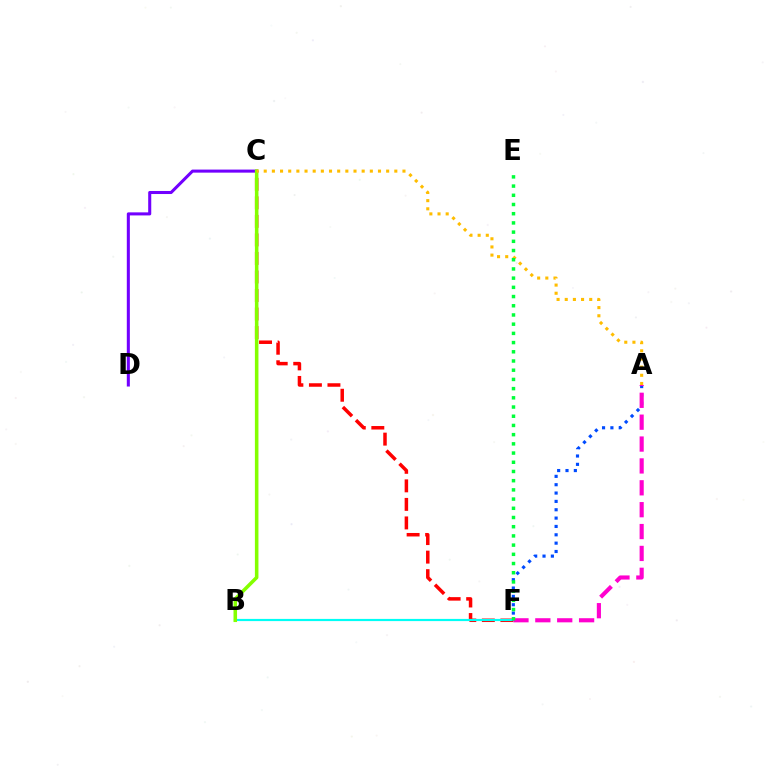{('C', 'F'): [{'color': '#ff0000', 'line_style': 'dashed', 'thickness': 2.52}], ('C', 'D'): [{'color': '#7200ff', 'line_style': 'solid', 'thickness': 2.2}], ('B', 'F'): [{'color': '#00fff6', 'line_style': 'solid', 'thickness': 1.58}], ('B', 'C'): [{'color': '#84ff00', 'line_style': 'solid', 'thickness': 2.56}], ('A', 'F'): [{'color': '#004bff', 'line_style': 'dotted', 'thickness': 2.27}, {'color': '#ff00cf', 'line_style': 'dashed', 'thickness': 2.97}], ('A', 'C'): [{'color': '#ffbd00', 'line_style': 'dotted', 'thickness': 2.22}], ('E', 'F'): [{'color': '#00ff39', 'line_style': 'dotted', 'thickness': 2.5}]}